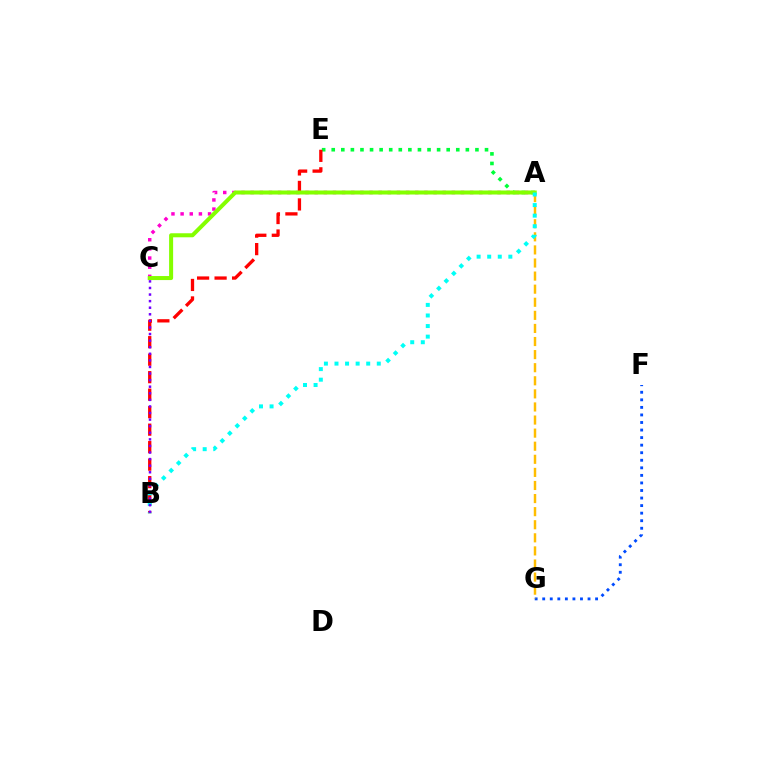{('F', 'G'): [{'color': '#004bff', 'line_style': 'dotted', 'thickness': 2.05}], ('A', 'E'): [{'color': '#00ff39', 'line_style': 'dotted', 'thickness': 2.6}], ('A', 'C'): [{'color': '#ff00cf', 'line_style': 'dotted', 'thickness': 2.48}, {'color': '#84ff00', 'line_style': 'solid', 'thickness': 2.9}], ('B', 'E'): [{'color': '#ff0000', 'line_style': 'dashed', 'thickness': 2.38}], ('A', 'G'): [{'color': '#ffbd00', 'line_style': 'dashed', 'thickness': 1.78}], ('A', 'B'): [{'color': '#00fff6', 'line_style': 'dotted', 'thickness': 2.87}], ('B', 'C'): [{'color': '#7200ff', 'line_style': 'dotted', 'thickness': 1.79}]}